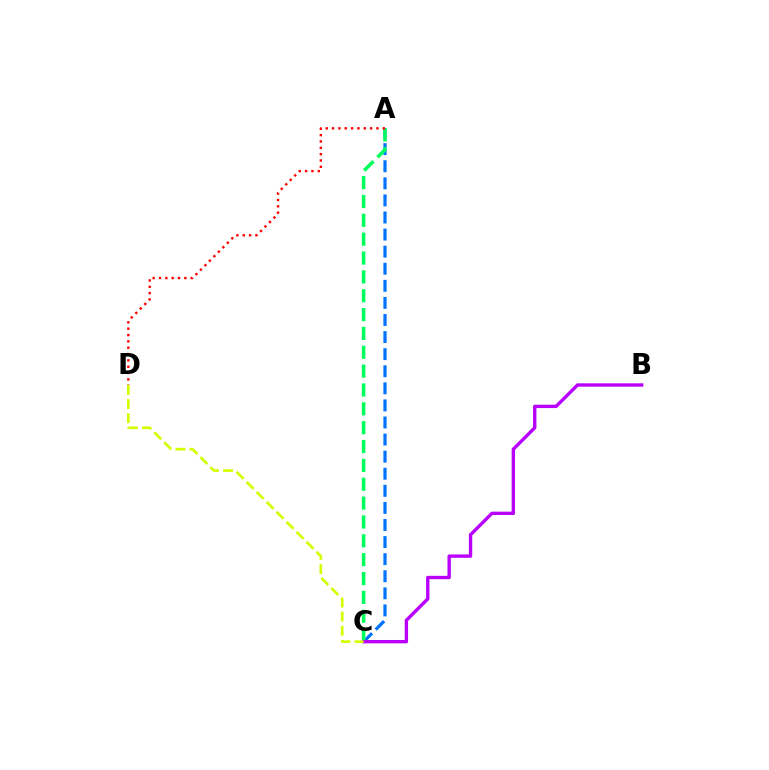{('A', 'C'): [{'color': '#0074ff', 'line_style': 'dashed', 'thickness': 2.32}, {'color': '#00ff5c', 'line_style': 'dashed', 'thickness': 2.56}], ('B', 'C'): [{'color': '#b900ff', 'line_style': 'solid', 'thickness': 2.42}], ('C', 'D'): [{'color': '#d1ff00', 'line_style': 'dashed', 'thickness': 1.92}], ('A', 'D'): [{'color': '#ff0000', 'line_style': 'dotted', 'thickness': 1.72}]}